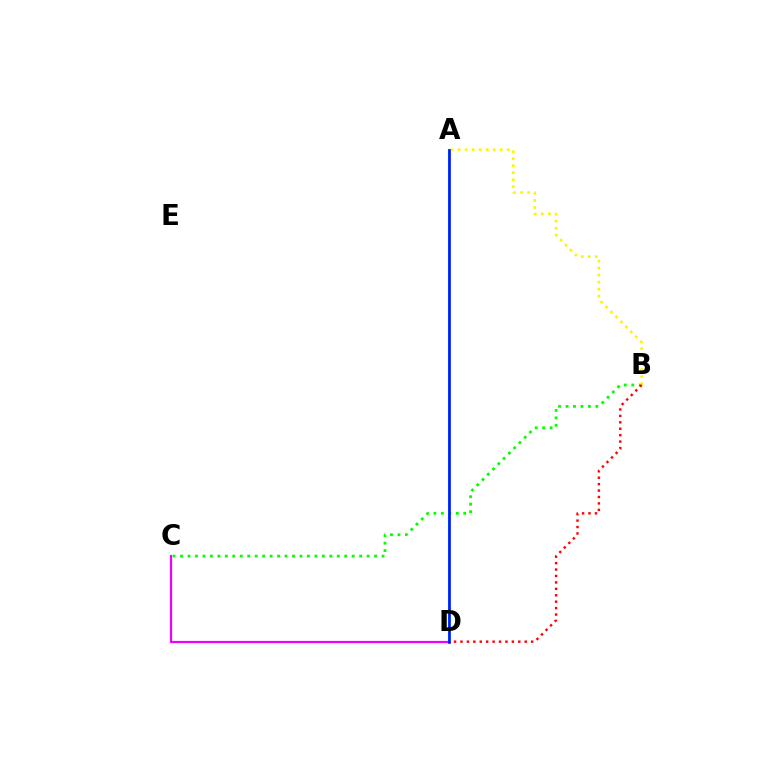{('B', 'C'): [{'color': '#08ff00', 'line_style': 'dotted', 'thickness': 2.03}], ('A', 'B'): [{'color': '#fcf500', 'line_style': 'dotted', 'thickness': 1.91}], ('B', 'D'): [{'color': '#ff0000', 'line_style': 'dotted', 'thickness': 1.75}], ('A', 'D'): [{'color': '#00fff6', 'line_style': 'solid', 'thickness': 1.54}, {'color': '#0010ff', 'line_style': 'solid', 'thickness': 1.89}], ('C', 'D'): [{'color': '#ee00ff', 'line_style': 'solid', 'thickness': 1.6}]}